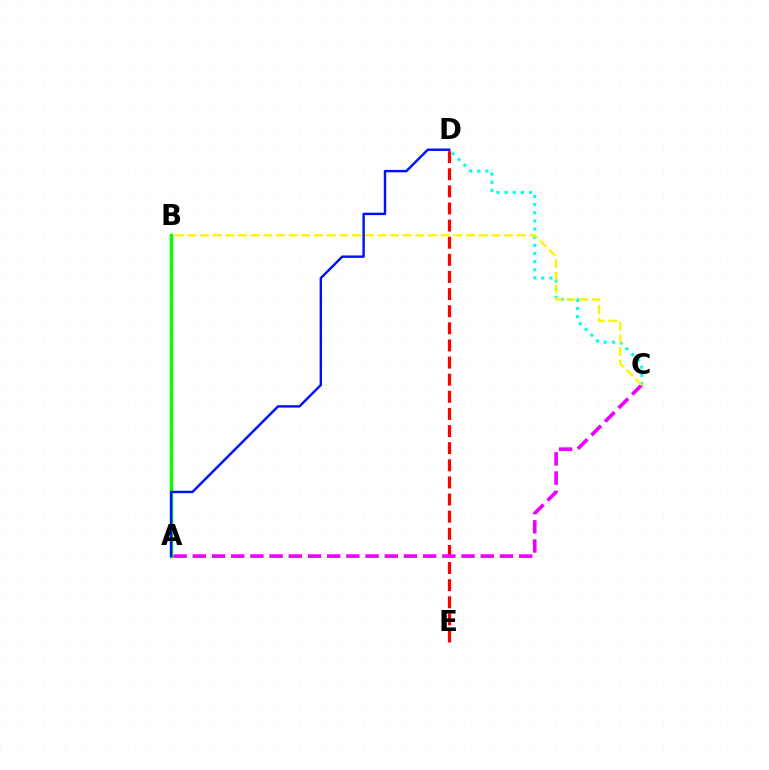{('A', 'B'): [{'color': '#08ff00', 'line_style': 'solid', 'thickness': 2.5}], ('D', 'E'): [{'color': '#ff0000', 'line_style': 'dashed', 'thickness': 2.33}], ('A', 'C'): [{'color': '#ee00ff', 'line_style': 'dashed', 'thickness': 2.61}], ('C', 'D'): [{'color': '#00fff6', 'line_style': 'dotted', 'thickness': 2.21}], ('B', 'C'): [{'color': '#fcf500', 'line_style': 'dashed', 'thickness': 1.72}], ('A', 'D'): [{'color': '#0010ff', 'line_style': 'solid', 'thickness': 1.75}]}